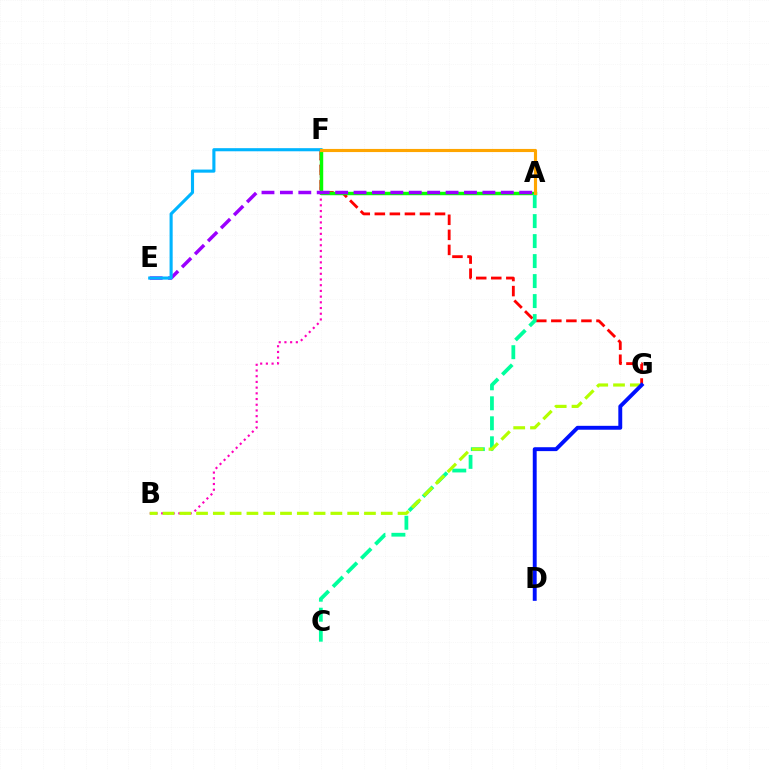{('B', 'F'): [{'color': '#ff00bd', 'line_style': 'dotted', 'thickness': 1.55}], ('F', 'G'): [{'color': '#ff0000', 'line_style': 'dashed', 'thickness': 2.04}], ('A', 'F'): [{'color': '#08ff00', 'line_style': 'solid', 'thickness': 2.47}, {'color': '#ffa500', 'line_style': 'solid', 'thickness': 2.26}], ('A', 'C'): [{'color': '#00ff9d', 'line_style': 'dashed', 'thickness': 2.72}], ('A', 'E'): [{'color': '#9b00ff', 'line_style': 'dashed', 'thickness': 2.5}], ('E', 'F'): [{'color': '#00b5ff', 'line_style': 'solid', 'thickness': 2.24}], ('B', 'G'): [{'color': '#b3ff00', 'line_style': 'dashed', 'thickness': 2.28}], ('D', 'G'): [{'color': '#0010ff', 'line_style': 'solid', 'thickness': 2.81}]}